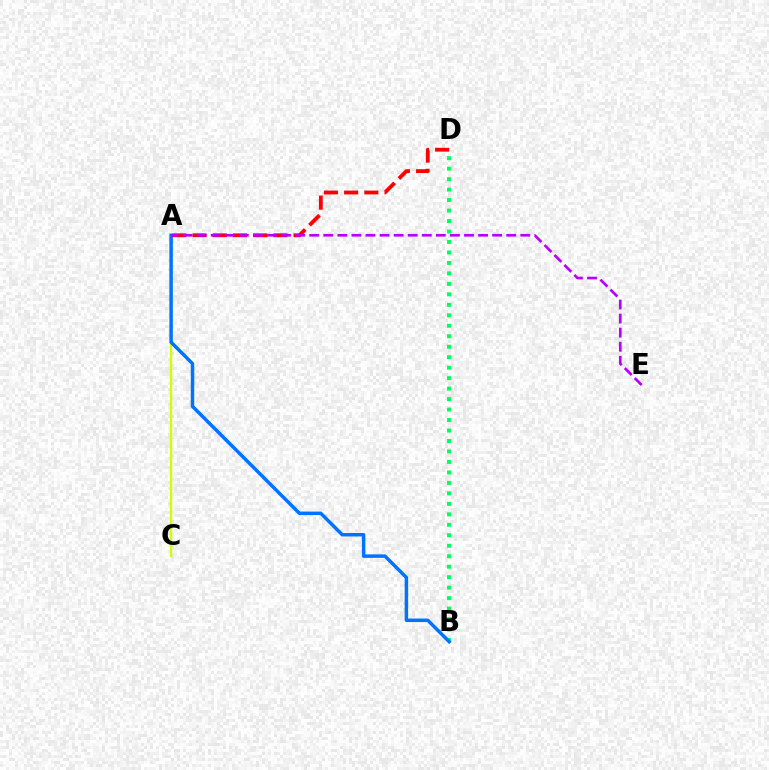{('A', 'C'): [{'color': '#d1ff00', 'line_style': 'solid', 'thickness': 1.69}], ('B', 'D'): [{'color': '#00ff5c', 'line_style': 'dotted', 'thickness': 2.85}], ('A', 'B'): [{'color': '#0074ff', 'line_style': 'solid', 'thickness': 2.5}], ('A', 'D'): [{'color': '#ff0000', 'line_style': 'dashed', 'thickness': 2.74}], ('A', 'E'): [{'color': '#b900ff', 'line_style': 'dashed', 'thickness': 1.91}]}